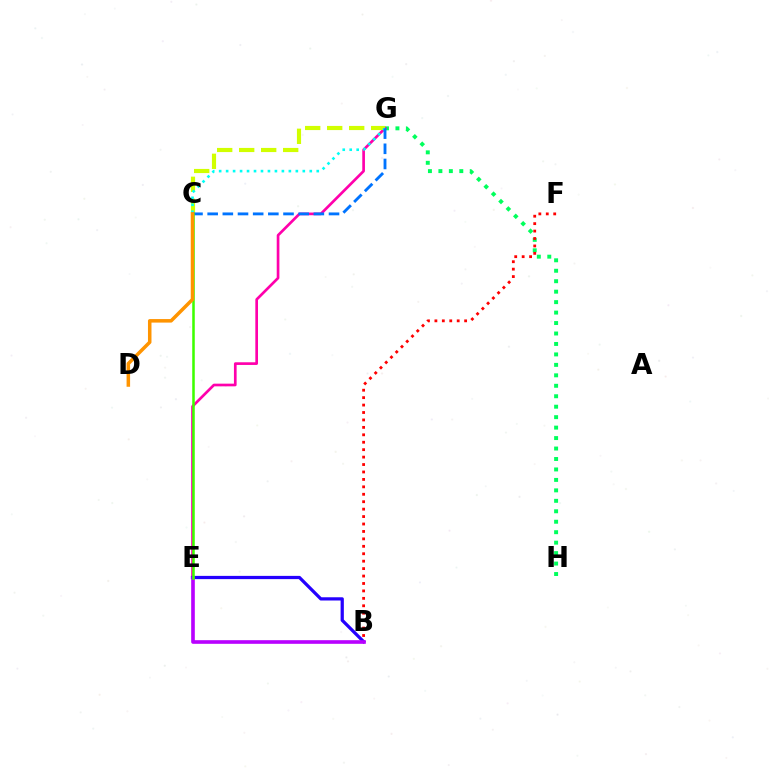{('G', 'H'): [{'color': '#00ff5c', 'line_style': 'dotted', 'thickness': 2.84}], ('E', 'G'): [{'color': '#ff00ac', 'line_style': 'solid', 'thickness': 1.93}], ('B', 'F'): [{'color': '#ff0000', 'line_style': 'dotted', 'thickness': 2.02}], ('B', 'E'): [{'color': '#2500ff', 'line_style': 'solid', 'thickness': 2.33}, {'color': '#b900ff', 'line_style': 'solid', 'thickness': 2.62}], ('C', 'G'): [{'color': '#d1ff00', 'line_style': 'dashed', 'thickness': 2.99}, {'color': '#00fff6', 'line_style': 'dotted', 'thickness': 1.89}, {'color': '#0074ff', 'line_style': 'dashed', 'thickness': 2.06}], ('C', 'E'): [{'color': '#3dff00', 'line_style': 'solid', 'thickness': 1.83}], ('C', 'D'): [{'color': '#ff9400', 'line_style': 'solid', 'thickness': 2.53}]}